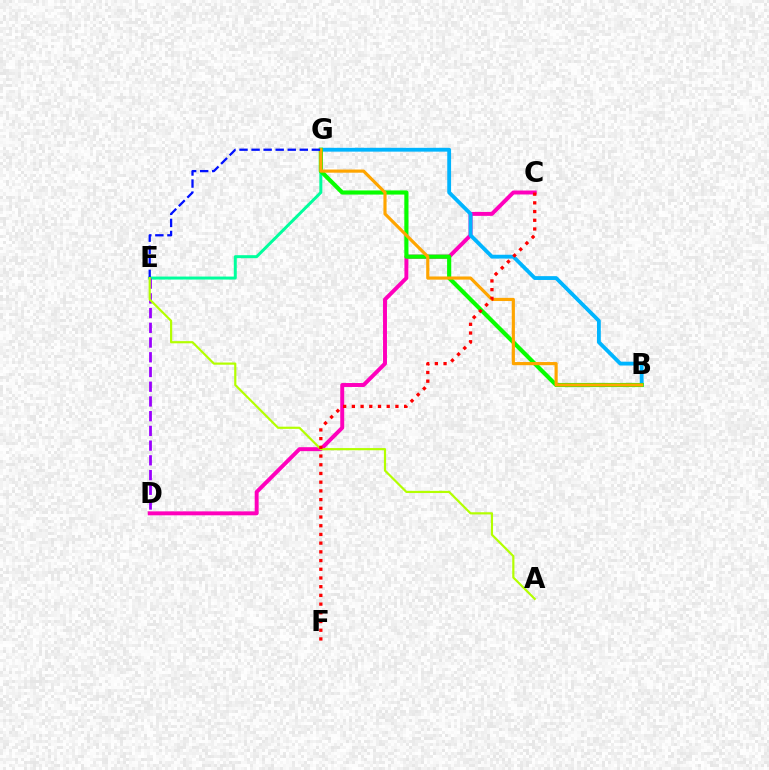{('E', 'G'): [{'color': '#00ff9d', 'line_style': 'solid', 'thickness': 2.14}, {'color': '#0010ff', 'line_style': 'dashed', 'thickness': 1.64}], ('C', 'D'): [{'color': '#ff00bd', 'line_style': 'solid', 'thickness': 2.84}], ('B', 'G'): [{'color': '#00b5ff', 'line_style': 'solid', 'thickness': 2.75}, {'color': '#08ff00', 'line_style': 'solid', 'thickness': 2.98}, {'color': '#ffa500', 'line_style': 'solid', 'thickness': 2.27}], ('D', 'E'): [{'color': '#9b00ff', 'line_style': 'dashed', 'thickness': 2.0}], ('A', 'E'): [{'color': '#b3ff00', 'line_style': 'solid', 'thickness': 1.57}], ('C', 'F'): [{'color': '#ff0000', 'line_style': 'dotted', 'thickness': 2.37}]}